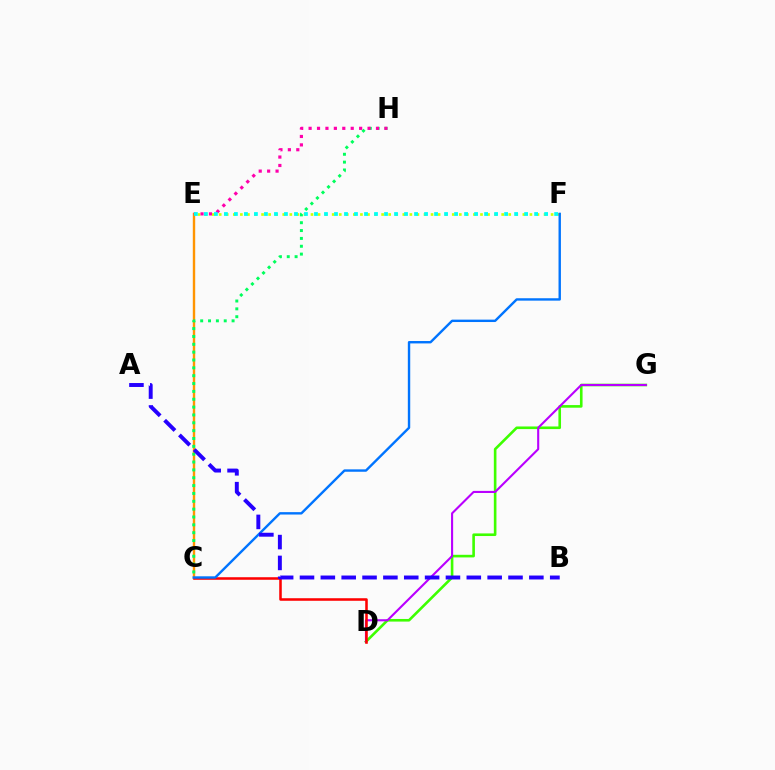{('E', 'F'): [{'color': '#d1ff00', 'line_style': 'dotted', 'thickness': 1.92}, {'color': '#00fff6', 'line_style': 'dotted', 'thickness': 2.72}], ('D', 'G'): [{'color': '#3dff00', 'line_style': 'solid', 'thickness': 1.88}, {'color': '#b900ff', 'line_style': 'solid', 'thickness': 1.51}], ('C', 'E'): [{'color': '#ff9400', 'line_style': 'solid', 'thickness': 1.73}], ('C', 'D'): [{'color': '#ff0000', 'line_style': 'solid', 'thickness': 1.83}], ('C', 'F'): [{'color': '#0074ff', 'line_style': 'solid', 'thickness': 1.73}], ('C', 'H'): [{'color': '#00ff5c', 'line_style': 'dotted', 'thickness': 2.13}], ('A', 'B'): [{'color': '#2500ff', 'line_style': 'dashed', 'thickness': 2.83}], ('E', 'H'): [{'color': '#ff00ac', 'line_style': 'dotted', 'thickness': 2.29}]}